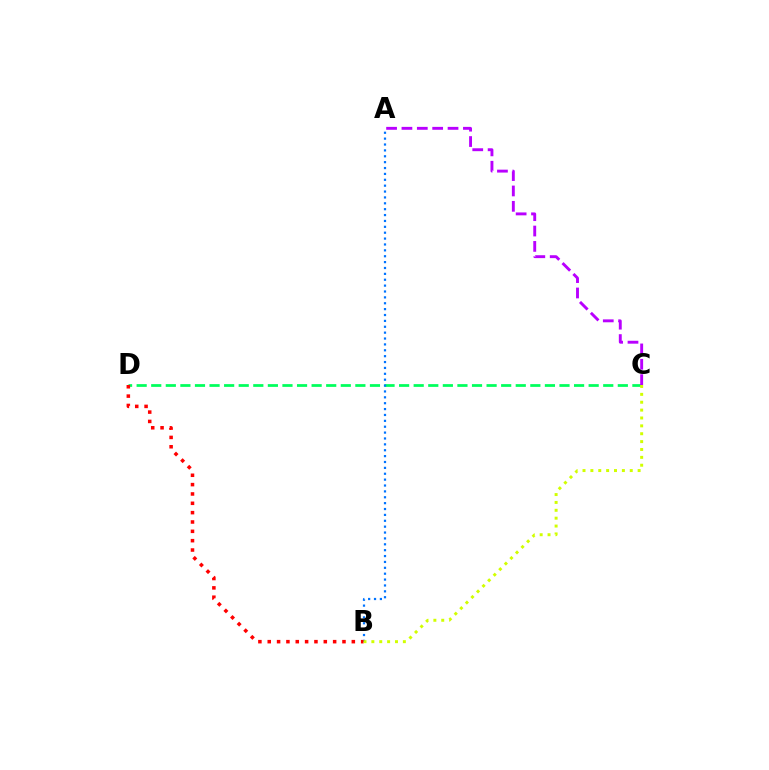{('C', 'D'): [{'color': '#00ff5c', 'line_style': 'dashed', 'thickness': 1.98}], ('A', 'B'): [{'color': '#0074ff', 'line_style': 'dotted', 'thickness': 1.6}], ('B', 'D'): [{'color': '#ff0000', 'line_style': 'dotted', 'thickness': 2.54}], ('A', 'C'): [{'color': '#b900ff', 'line_style': 'dashed', 'thickness': 2.09}], ('B', 'C'): [{'color': '#d1ff00', 'line_style': 'dotted', 'thickness': 2.14}]}